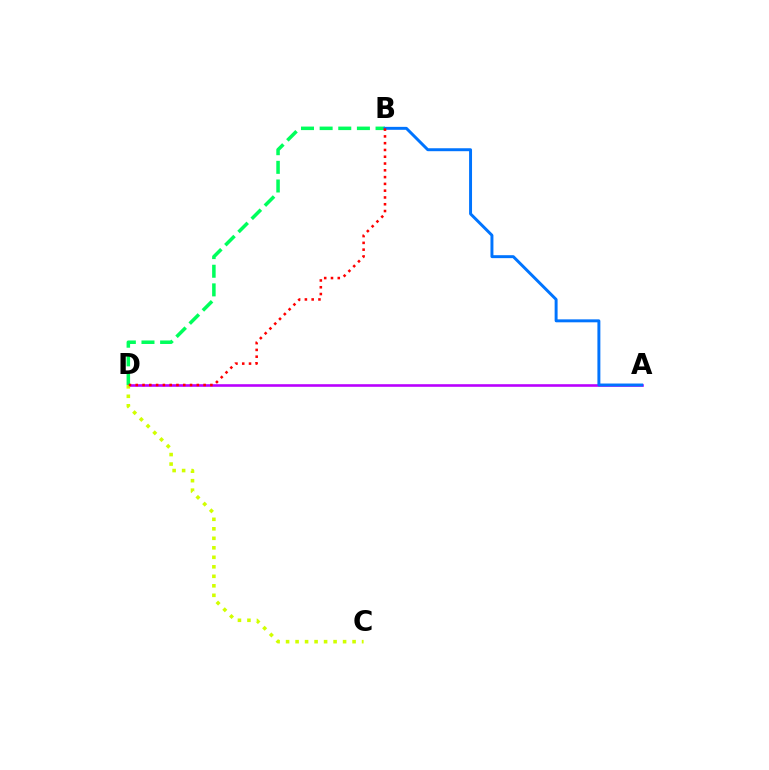{('A', 'D'): [{'color': '#b900ff', 'line_style': 'solid', 'thickness': 1.87}], ('C', 'D'): [{'color': '#d1ff00', 'line_style': 'dotted', 'thickness': 2.58}], ('B', 'D'): [{'color': '#00ff5c', 'line_style': 'dashed', 'thickness': 2.53}, {'color': '#ff0000', 'line_style': 'dotted', 'thickness': 1.84}], ('A', 'B'): [{'color': '#0074ff', 'line_style': 'solid', 'thickness': 2.12}]}